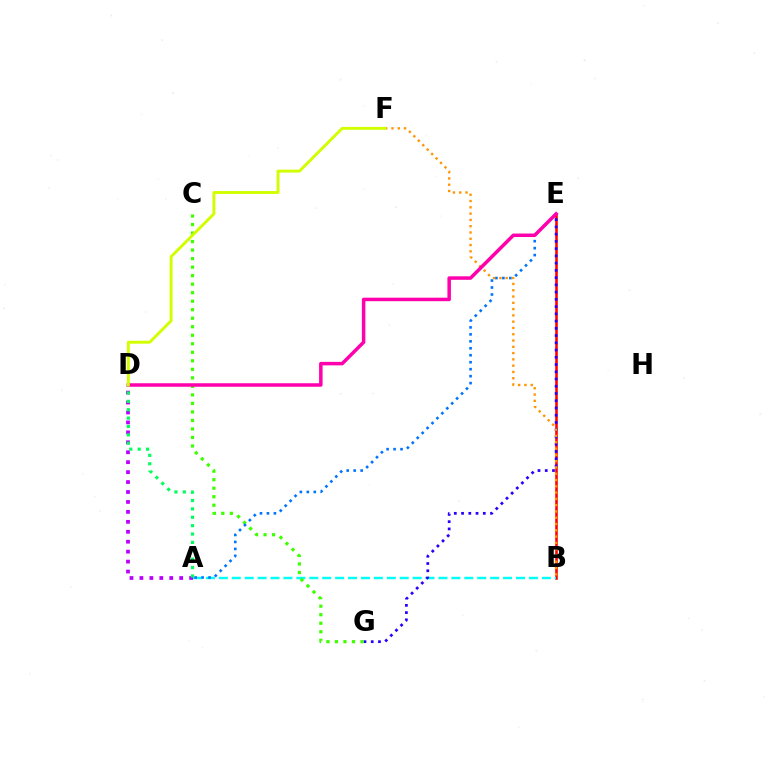{('B', 'E'): [{'color': '#ff0000', 'line_style': 'solid', 'thickness': 1.85}], ('A', 'B'): [{'color': '#00fff6', 'line_style': 'dashed', 'thickness': 1.76}], ('E', 'G'): [{'color': '#2500ff', 'line_style': 'dotted', 'thickness': 1.97}], ('C', 'G'): [{'color': '#3dff00', 'line_style': 'dotted', 'thickness': 2.31}], ('A', 'D'): [{'color': '#b900ff', 'line_style': 'dotted', 'thickness': 2.7}, {'color': '#00ff5c', 'line_style': 'dotted', 'thickness': 2.28}], ('A', 'E'): [{'color': '#0074ff', 'line_style': 'dotted', 'thickness': 1.89}], ('B', 'F'): [{'color': '#ff9400', 'line_style': 'dotted', 'thickness': 1.71}], ('D', 'E'): [{'color': '#ff00ac', 'line_style': 'solid', 'thickness': 2.52}], ('D', 'F'): [{'color': '#d1ff00', 'line_style': 'solid', 'thickness': 2.1}]}